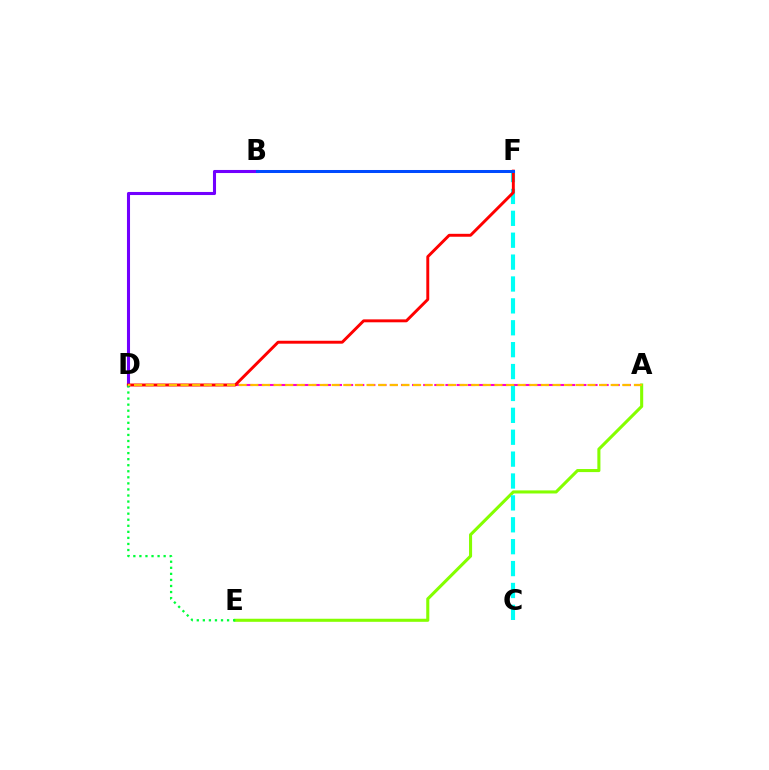{('A', 'D'): [{'color': '#ff00cf', 'line_style': 'dashed', 'thickness': 1.51}, {'color': '#ffbd00', 'line_style': 'dashed', 'thickness': 1.58}], ('A', 'E'): [{'color': '#84ff00', 'line_style': 'solid', 'thickness': 2.21}], ('C', 'F'): [{'color': '#00fff6', 'line_style': 'dashed', 'thickness': 2.97}], ('B', 'D'): [{'color': '#7200ff', 'line_style': 'solid', 'thickness': 2.21}], ('D', 'F'): [{'color': '#ff0000', 'line_style': 'solid', 'thickness': 2.1}], ('D', 'E'): [{'color': '#00ff39', 'line_style': 'dotted', 'thickness': 1.65}], ('B', 'F'): [{'color': '#004bff', 'line_style': 'solid', 'thickness': 2.17}]}